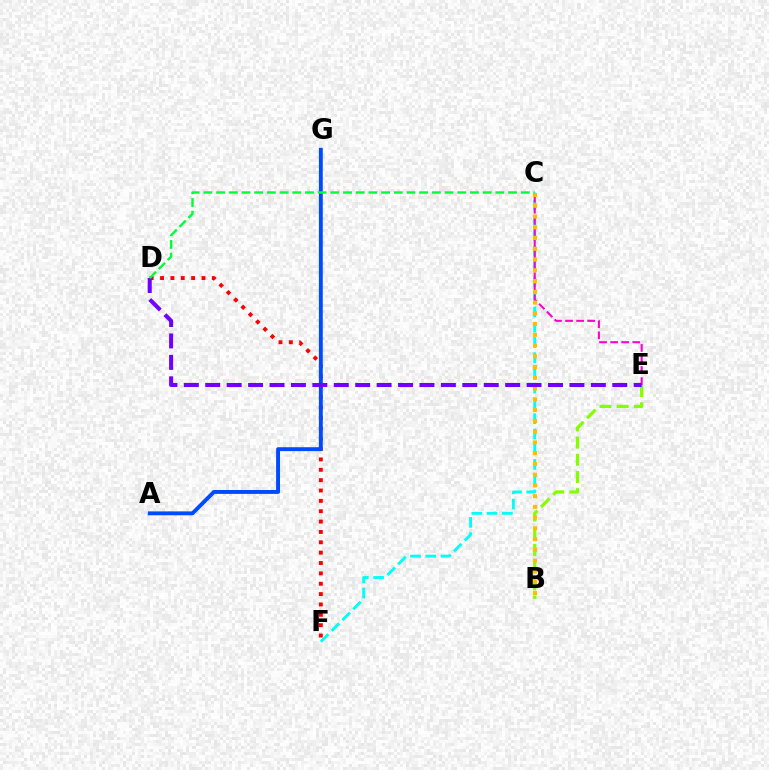{('D', 'F'): [{'color': '#ff0000', 'line_style': 'dotted', 'thickness': 2.81}], ('C', 'F'): [{'color': '#00fff6', 'line_style': 'dashed', 'thickness': 2.07}], ('C', 'E'): [{'color': '#ff00cf', 'line_style': 'dashed', 'thickness': 1.5}], ('B', 'E'): [{'color': '#84ff00', 'line_style': 'dashed', 'thickness': 2.34}], ('A', 'G'): [{'color': '#004bff', 'line_style': 'solid', 'thickness': 2.8}], ('B', 'C'): [{'color': '#ffbd00', 'line_style': 'dotted', 'thickness': 2.92}], ('D', 'E'): [{'color': '#7200ff', 'line_style': 'dashed', 'thickness': 2.91}], ('C', 'D'): [{'color': '#00ff39', 'line_style': 'dashed', 'thickness': 1.72}]}